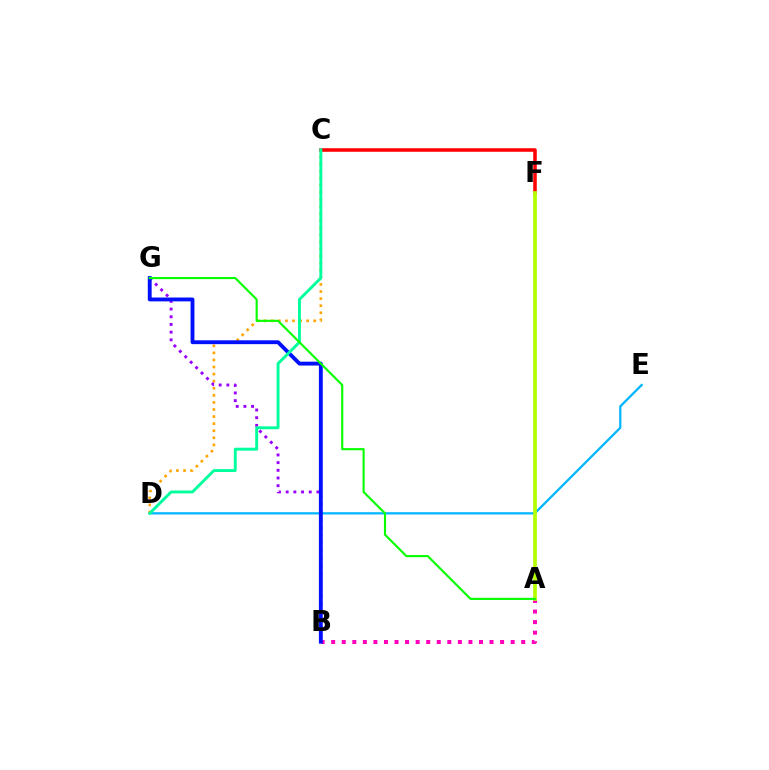{('D', 'E'): [{'color': '#00b5ff', 'line_style': 'solid', 'thickness': 1.62}], ('A', 'B'): [{'color': '#ff00bd', 'line_style': 'dotted', 'thickness': 2.87}], ('C', 'D'): [{'color': '#ffa500', 'line_style': 'dotted', 'thickness': 1.92}, {'color': '#00ff9d', 'line_style': 'solid', 'thickness': 2.09}], ('B', 'G'): [{'color': '#9b00ff', 'line_style': 'dotted', 'thickness': 2.09}, {'color': '#0010ff', 'line_style': 'solid', 'thickness': 2.77}], ('C', 'F'): [{'color': '#ff0000', 'line_style': 'solid', 'thickness': 2.55}], ('A', 'F'): [{'color': '#b3ff00', 'line_style': 'solid', 'thickness': 2.68}], ('A', 'G'): [{'color': '#08ff00', 'line_style': 'solid', 'thickness': 1.54}]}